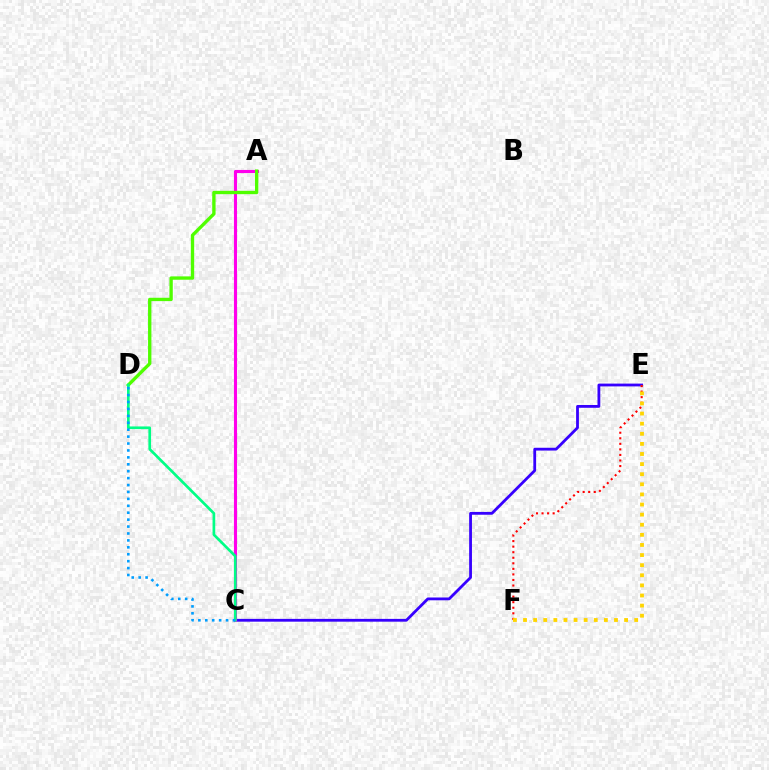{('C', 'E'): [{'color': '#3700ff', 'line_style': 'solid', 'thickness': 2.02}], ('A', 'C'): [{'color': '#ff00ed', 'line_style': 'solid', 'thickness': 2.24}], ('A', 'D'): [{'color': '#4fff00', 'line_style': 'solid', 'thickness': 2.41}], ('E', 'F'): [{'color': '#ff0000', 'line_style': 'dotted', 'thickness': 1.51}, {'color': '#ffd500', 'line_style': 'dotted', 'thickness': 2.75}], ('C', 'D'): [{'color': '#00ff86', 'line_style': 'solid', 'thickness': 1.93}, {'color': '#009eff', 'line_style': 'dotted', 'thickness': 1.88}]}